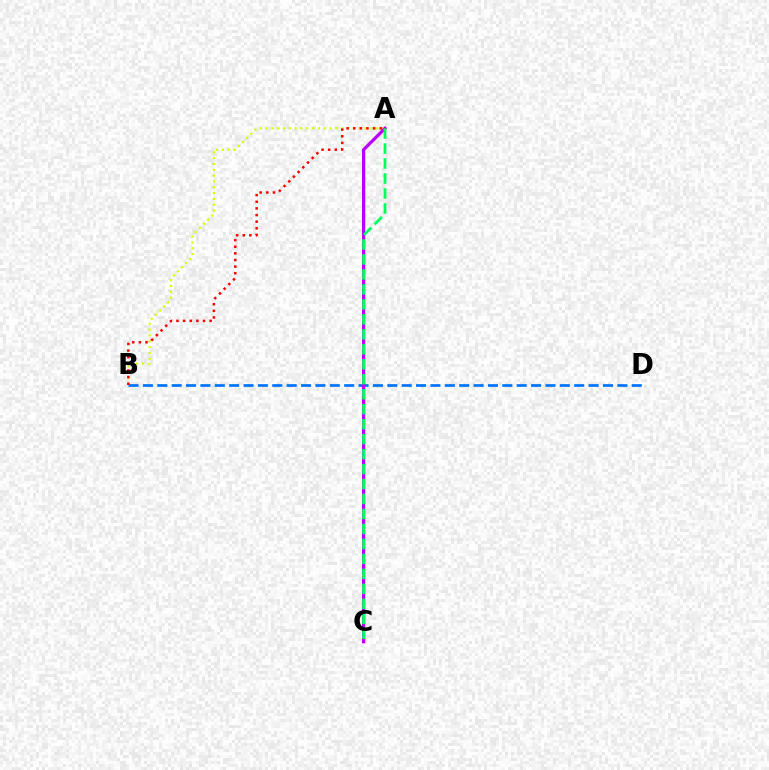{('A', 'B'): [{'color': '#d1ff00', 'line_style': 'dotted', 'thickness': 1.58}, {'color': '#ff0000', 'line_style': 'dotted', 'thickness': 1.8}], ('B', 'D'): [{'color': '#0074ff', 'line_style': 'dashed', 'thickness': 1.95}], ('A', 'C'): [{'color': '#b900ff', 'line_style': 'solid', 'thickness': 2.32}, {'color': '#00ff5c', 'line_style': 'dashed', 'thickness': 2.03}]}